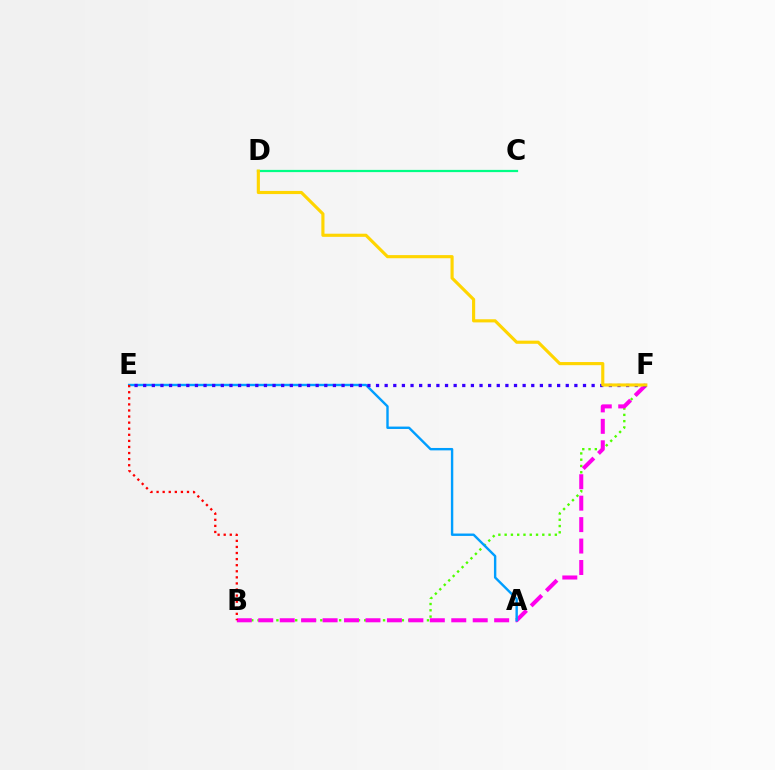{('B', 'F'): [{'color': '#4fff00', 'line_style': 'dotted', 'thickness': 1.7}, {'color': '#ff00ed', 'line_style': 'dashed', 'thickness': 2.91}], ('A', 'E'): [{'color': '#009eff', 'line_style': 'solid', 'thickness': 1.73}], ('C', 'D'): [{'color': '#00ff86', 'line_style': 'solid', 'thickness': 1.6}], ('B', 'E'): [{'color': '#ff0000', 'line_style': 'dotted', 'thickness': 1.65}], ('E', 'F'): [{'color': '#3700ff', 'line_style': 'dotted', 'thickness': 2.34}], ('D', 'F'): [{'color': '#ffd500', 'line_style': 'solid', 'thickness': 2.26}]}